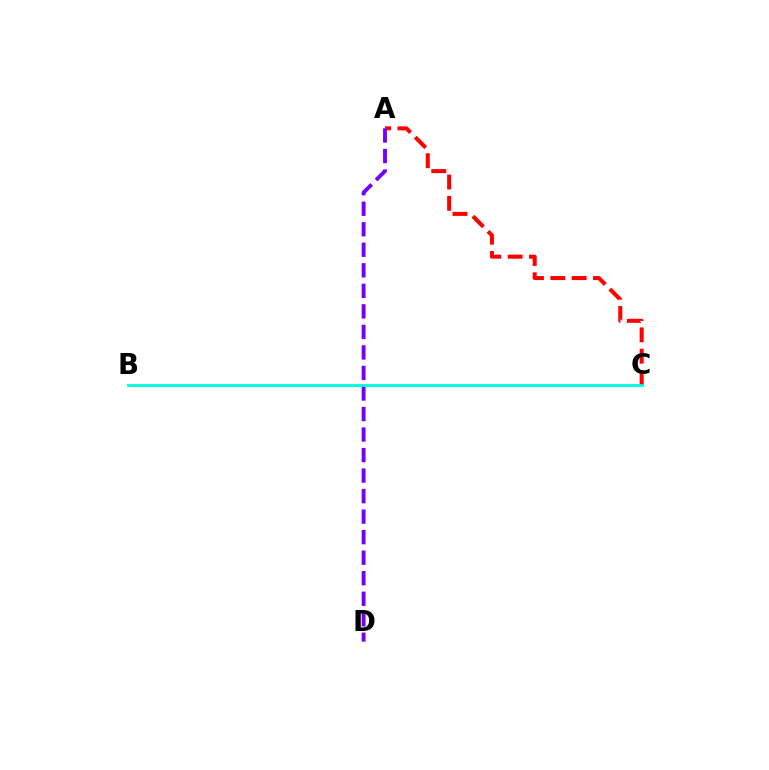{('B', 'C'): [{'color': '#84ff00', 'line_style': 'solid', 'thickness': 2.11}, {'color': '#00fff6', 'line_style': 'solid', 'thickness': 1.94}], ('A', 'C'): [{'color': '#ff0000', 'line_style': 'dashed', 'thickness': 2.9}], ('A', 'D'): [{'color': '#7200ff', 'line_style': 'dashed', 'thickness': 2.79}]}